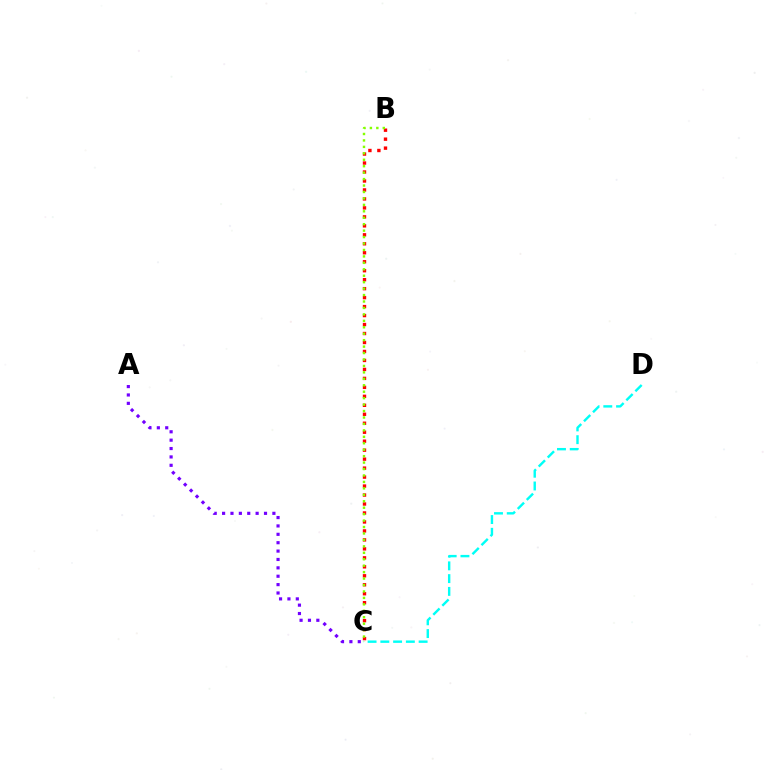{('B', 'C'): [{'color': '#ff0000', 'line_style': 'dotted', 'thickness': 2.44}, {'color': '#84ff00', 'line_style': 'dotted', 'thickness': 1.75}], ('C', 'D'): [{'color': '#00fff6', 'line_style': 'dashed', 'thickness': 1.73}], ('A', 'C'): [{'color': '#7200ff', 'line_style': 'dotted', 'thickness': 2.28}]}